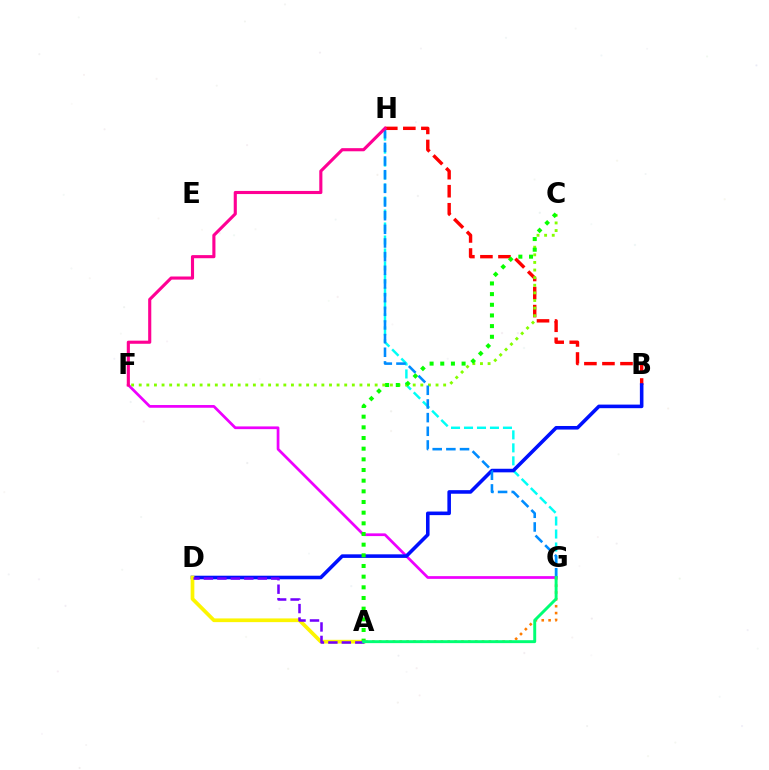{('B', 'H'): [{'color': '#ff0000', 'line_style': 'dashed', 'thickness': 2.45}], ('G', 'H'): [{'color': '#00fff6', 'line_style': 'dashed', 'thickness': 1.76}, {'color': '#008cff', 'line_style': 'dashed', 'thickness': 1.86}], ('F', 'G'): [{'color': '#ee00ff', 'line_style': 'solid', 'thickness': 1.96}], ('B', 'D'): [{'color': '#0010ff', 'line_style': 'solid', 'thickness': 2.58}], ('C', 'F'): [{'color': '#84ff00', 'line_style': 'dotted', 'thickness': 2.07}], ('A', 'D'): [{'color': '#fcf500', 'line_style': 'solid', 'thickness': 2.67}, {'color': '#7200ff', 'line_style': 'dashed', 'thickness': 1.83}], ('A', 'C'): [{'color': '#08ff00', 'line_style': 'dotted', 'thickness': 2.9}], ('A', 'G'): [{'color': '#ff7c00', 'line_style': 'dotted', 'thickness': 1.86}, {'color': '#00ff74', 'line_style': 'solid', 'thickness': 2.11}], ('F', 'H'): [{'color': '#ff0094', 'line_style': 'solid', 'thickness': 2.24}]}